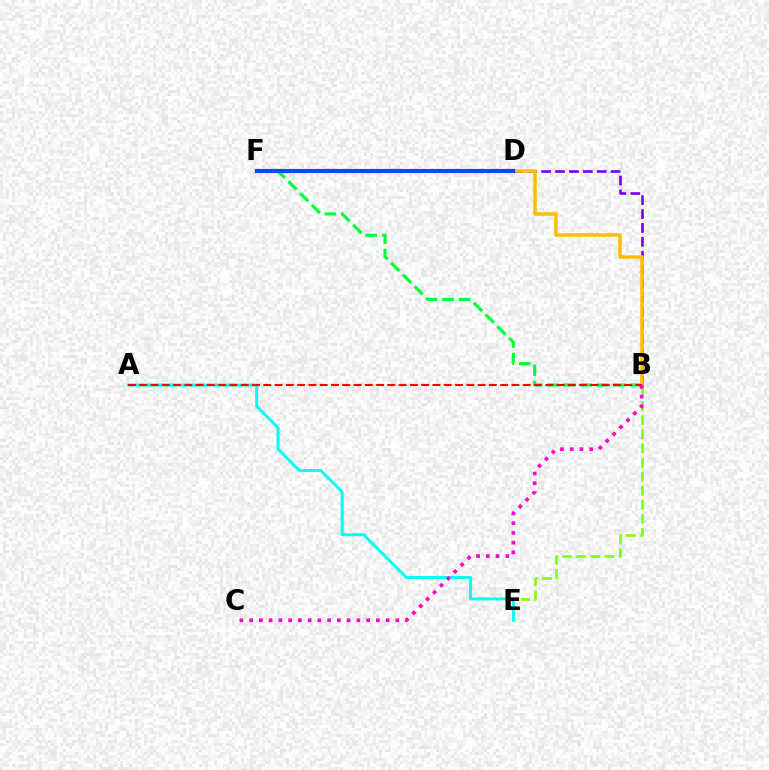{('B', 'E'): [{'color': '#84ff00', 'line_style': 'dashed', 'thickness': 1.92}], ('A', 'E'): [{'color': '#00fff6', 'line_style': 'solid', 'thickness': 2.14}], ('B', 'D'): [{'color': '#7200ff', 'line_style': 'dashed', 'thickness': 1.89}, {'color': '#ffbd00', 'line_style': 'solid', 'thickness': 2.52}], ('B', 'F'): [{'color': '#00ff39', 'line_style': 'dashed', 'thickness': 2.25}], ('A', 'B'): [{'color': '#ff0000', 'line_style': 'dashed', 'thickness': 1.53}], ('D', 'F'): [{'color': '#004bff', 'line_style': 'solid', 'thickness': 2.98}], ('B', 'C'): [{'color': '#ff00cf', 'line_style': 'dotted', 'thickness': 2.65}]}